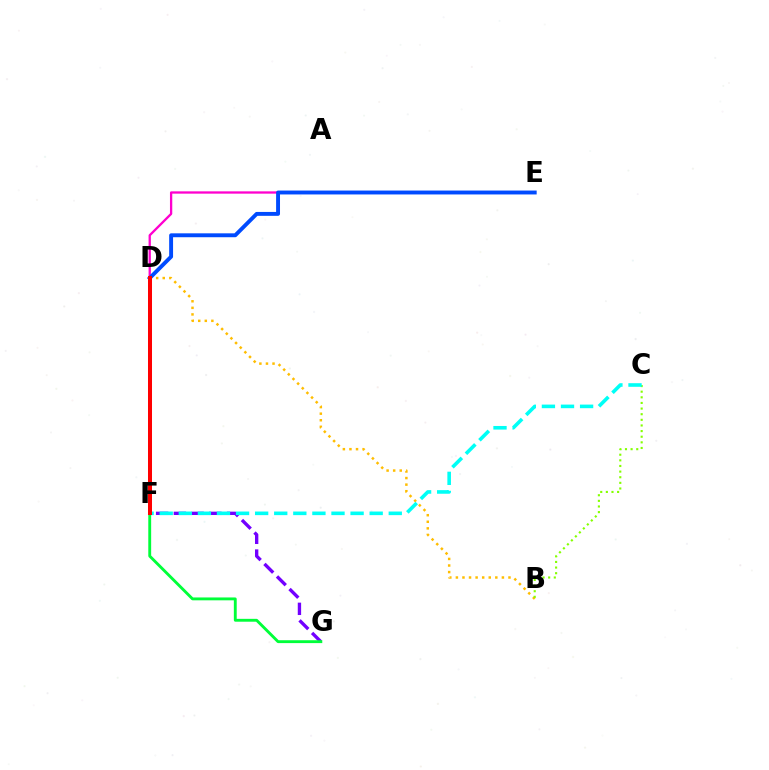{('B', 'D'): [{'color': '#ffbd00', 'line_style': 'dotted', 'thickness': 1.79}], ('F', 'G'): [{'color': '#7200ff', 'line_style': 'dashed', 'thickness': 2.41}], ('D', 'G'): [{'color': '#00ff39', 'line_style': 'solid', 'thickness': 2.07}], ('B', 'C'): [{'color': '#84ff00', 'line_style': 'dotted', 'thickness': 1.53}], ('D', 'E'): [{'color': '#ff00cf', 'line_style': 'solid', 'thickness': 1.66}, {'color': '#004bff', 'line_style': 'solid', 'thickness': 2.81}], ('C', 'F'): [{'color': '#00fff6', 'line_style': 'dashed', 'thickness': 2.59}], ('D', 'F'): [{'color': '#ff0000', 'line_style': 'solid', 'thickness': 2.89}]}